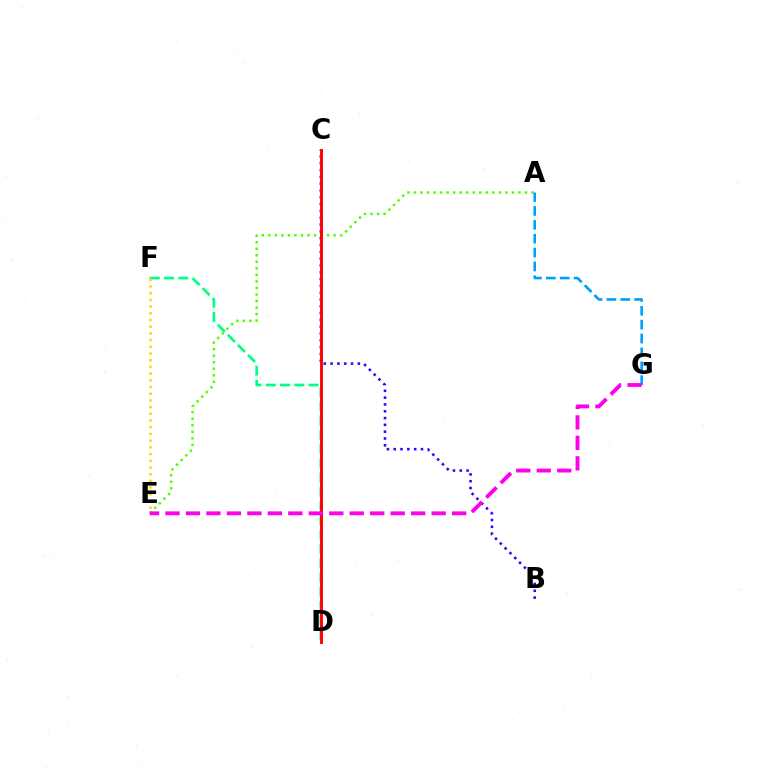{('B', 'C'): [{'color': '#3700ff', 'line_style': 'dotted', 'thickness': 1.85}], ('A', 'E'): [{'color': '#4fff00', 'line_style': 'dotted', 'thickness': 1.78}], ('A', 'G'): [{'color': '#009eff', 'line_style': 'dashed', 'thickness': 1.89}], ('D', 'F'): [{'color': '#00ff86', 'line_style': 'dashed', 'thickness': 1.94}], ('C', 'D'): [{'color': '#ff0000', 'line_style': 'solid', 'thickness': 2.07}], ('E', 'F'): [{'color': '#ffd500', 'line_style': 'dotted', 'thickness': 1.82}], ('E', 'G'): [{'color': '#ff00ed', 'line_style': 'dashed', 'thickness': 2.78}]}